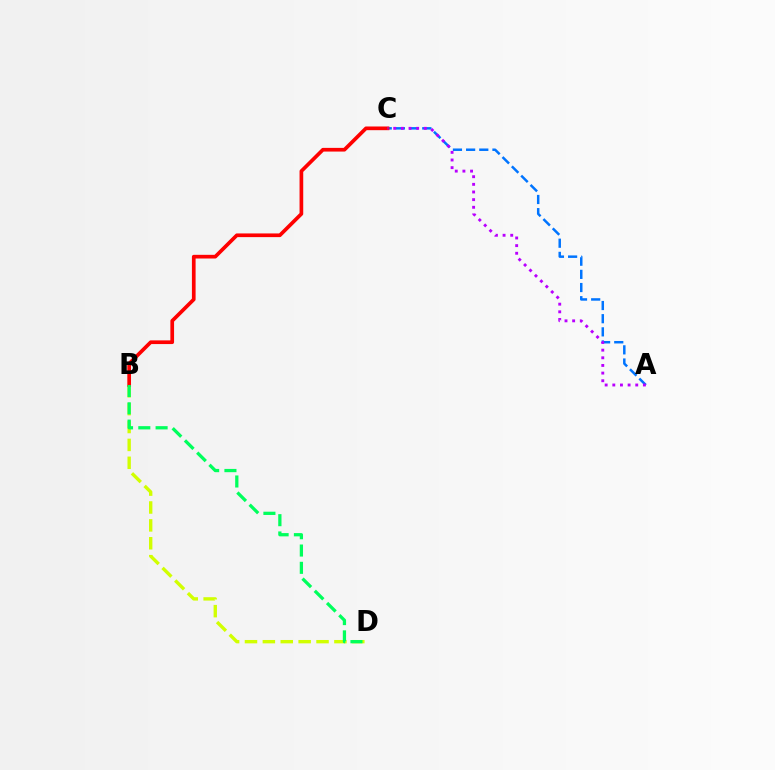{('B', 'D'): [{'color': '#d1ff00', 'line_style': 'dashed', 'thickness': 2.43}, {'color': '#00ff5c', 'line_style': 'dashed', 'thickness': 2.35}], ('A', 'C'): [{'color': '#0074ff', 'line_style': 'dashed', 'thickness': 1.79}, {'color': '#b900ff', 'line_style': 'dotted', 'thickness': 2.08}], ('B', 'C'): [{'color': '#ff0000', 'line_style': 'solid', 'thickness': 2.65}]}